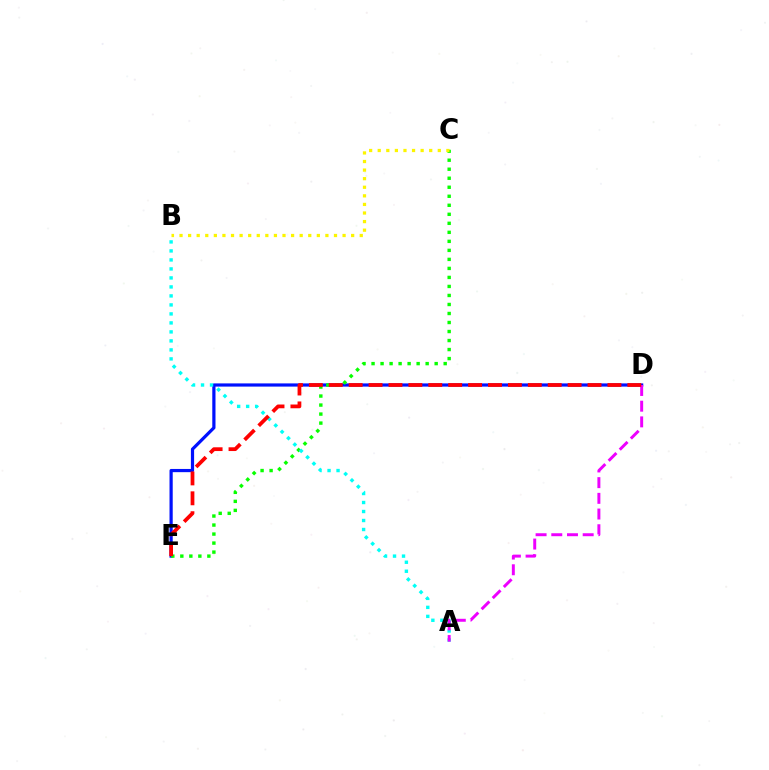{('D', 'E'): [{'color': '#0010ff', 'line_style': 'solid', 'thickness': 2.31}, {'color': '#ff0000', 'line_style': 'dashed', 'thickness': 2.7}], ('C', 'E'): [{'color': '#08ff00', 'line_style': 'dotted', 'thickness': 2.45}], ('A', 'B'): [{'color': '#00fff6', 'line_style': 'dotted', 'thickness': 2.44}], ('A', 'D'): [{'color': '#ee00ff', 'line_style': 'dashed', 'thickness': 2.13}], ('B', 'C'): [{'color': '#fcf500', 'line_style': 'dotted', 'thickness': 2.33}]}